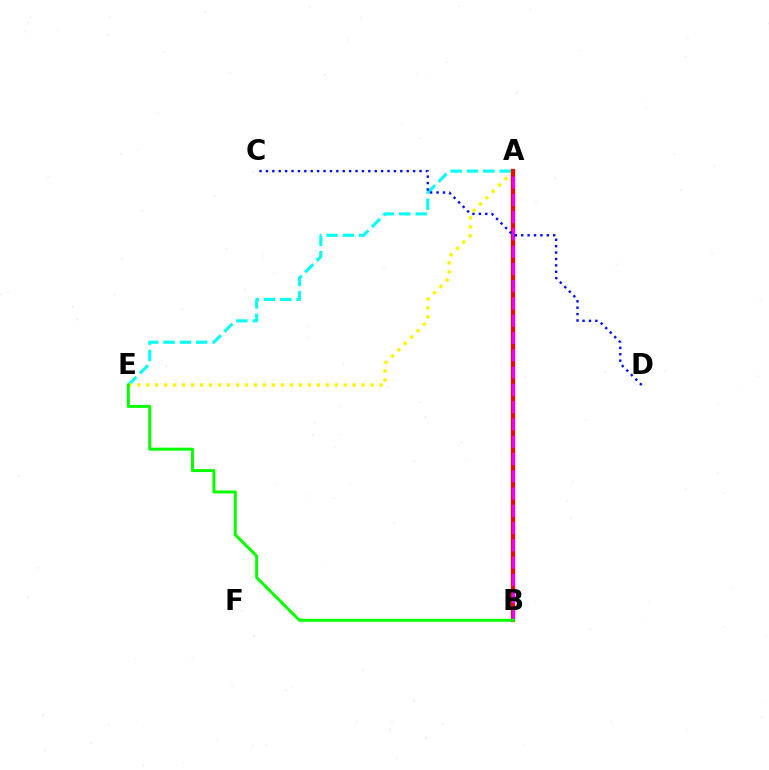{('A', 'E'): [{'color': '#00fff6', 'line_style': 'dashed', 'thickness': 2.22}, {'color': '#fcf500', 'line_style': 'dotted', 'thickness': 2.44}], ('A', 'B'): [{'color': '#ff0000', 'line_style': 'solid', 'thickness': 3.0}, {'color': '#ee00ff', 'line_style': 'dashed', 'thickness': 2.35}], ('B', 'E'): [{'color': '#08ff00', 'line_style': 'solid', 'thickness': 2.14}], ('C', 'D'): [{'color': '#0010ff', 'line_style': 'dotted', 'thickness': 1.74}]}